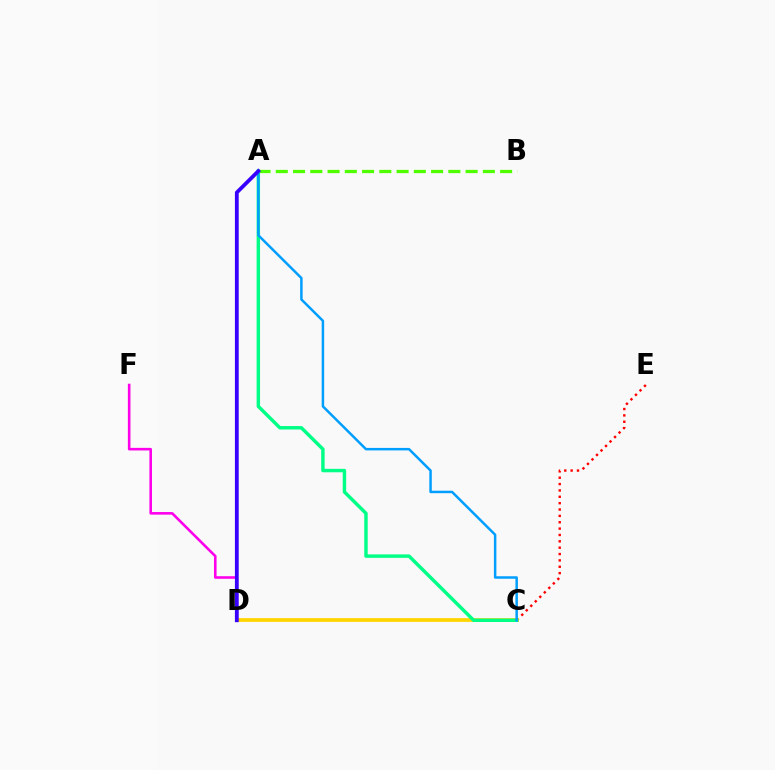{('C', 'E'): [{'color': '#ff0000', 'line_style': 'dotted', 'thickness': 1.73}], ('A', 'B'): [{'color': '#4fff00', 'line_style': 'dashed', 'thickness': 2.34}], ('C', 'D'): [{'color': '#ffd500', 'line_style': 'solid', 'thickness': 2.71}], ('D', 'F'): [{'color': '#ff00ed', 'line_style': 'solid', 'thickness': 1.87}], ('A', 'C'): [{'color': '#00ff86', 'line_style': 'solid', 'thickness': 2.48}, {'color': '#009eff', 'line_style': 'solid', 'thickness': 1.79}], ('A', 'D'): [{'color': '#3700ff', 'line_style': 'solid', 'thickness': 2.73}]}